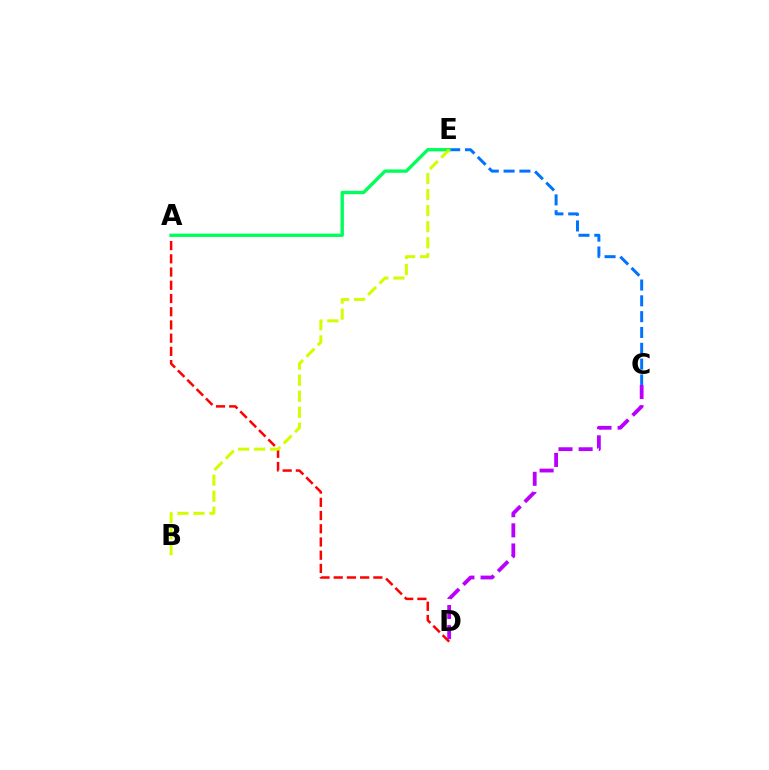{('C', 'D'): [{'color': '#b900ff', 'line_style': 'dashed', 'thickness': 2.73}], ('A', 'D'): [{'color': '#ff0000', 'line_style': 'dashed', 'thickness': 1.8}], ('C', 'E'): [{'color': '#0074ff', 'line_style': 'dashed', 'thickness': 2.15}], ('A', 'E'): [{'color': '#00ff5c', 'line_style': 'solid', 'thickness': 2.42}], ('B', 'E'): [{'color': '#d1ff00', 'line_style': 'dashed', 'thickness': 2.18}]}